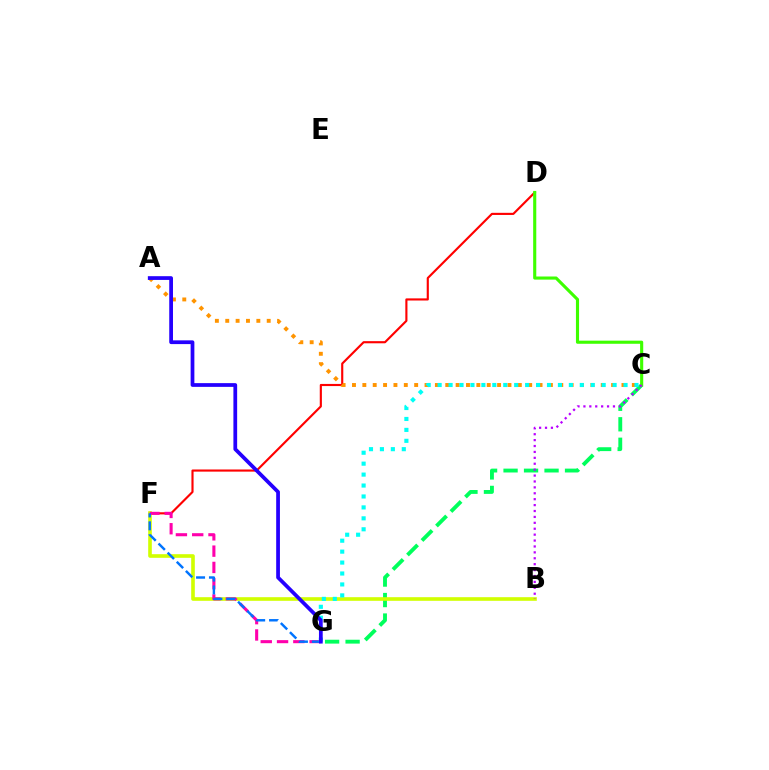{('D', 'F'): [{'color': '#ff0000', 'line_style': 'solid', 'thickness': 1.54}], ('C', 'G'): [{'color': '#00ff5c', 'line_style': 'dashed', 'thickness': 2.78}, {'color': '#00fff6', 'line_style': 'dotted', 'thickness': 2.97}], ('B', 'F'): [{'color': '#d1ff00', 'line_style': 'solid', 'thickness': 2.61}], ('F', 'G'): [{'color': '#ff00ac', 'line_style': 'dashed', 'thickness': 2.21}, {'color': '#0074ff', 'line_style': 'dashed', 'thickness': 1.75}], ('C', 'D'): [{'color': '#3dff00', 'line_style': 'solid', 'thickness': 2.24}], ('A', 'C'): [{'color': '#ff9400', 'line_style': 'dotted', 'thickness': 2.82}], ('A', 'G'): [{'color': '#2500ff', 'line_style': 'solid', 'thickness': 2.7}], ('B', 'C'): [{'color': '#b900ff', 'line_style': 'dotted', 'thickness': 1.61}]}